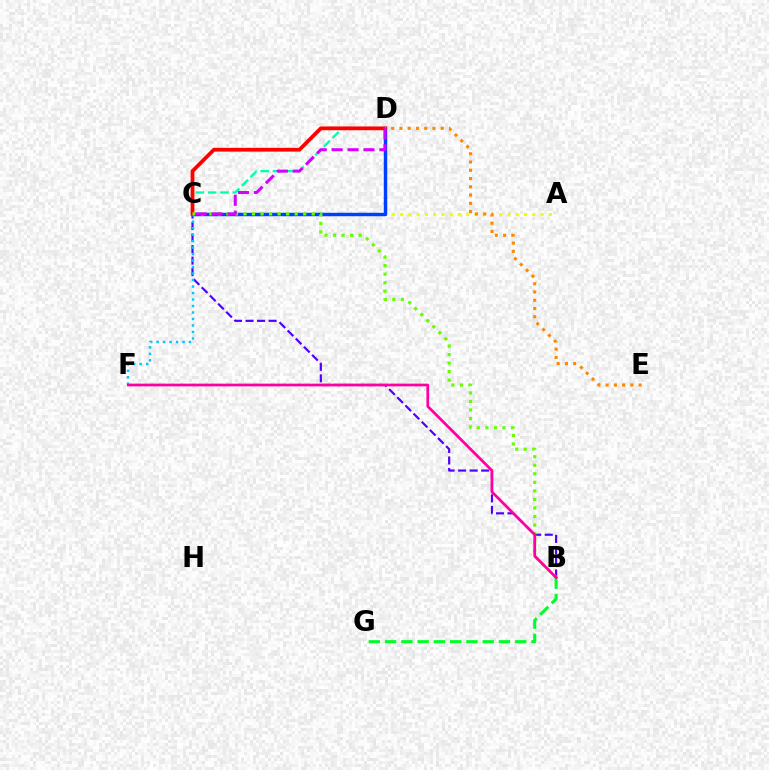{('B', 'C'): [{'color': '#4f00ff', 'line_style': 'dashed', 'thickness': 1.57}, {'color': '#66ff00', 'line_style': 'dotted', 'thickness': 2.32}], ('A', 'C'): [{'color': '#eeff00', 'line_style': 'dotted', 'thickness': 2.24}], ('C', 'D'): [{'color': '#00ffaf', 'line_style': 'dashed', 'thickness': 1.67}, {'color': '#003fff', 'line_style': 'solid', 'thickness': 2.49}, {'color': '#ff0000', 'line_style': 'solid', 'thickness': 2.72}, {'color': '#d600ff', 'line_style': 'dashed', 'thickness': 2.16}], ('C', 'F'): [{'color': '#00c7ff', 'line_style': 'dotted', 'thickness': 1.76}], ('B', 'G'): [{'color': '#00ff27', 'line_style': 'dashed', 'thickness': 2.21}], ('B', 'F'): [{'color': '#ff00a0', 'line_style': 'solid', 'thickness': 1.97}], ('D', 'E'): [{'color': '#ff8800', 'line_style': 'dotted', 'thickness': 2.24}]}